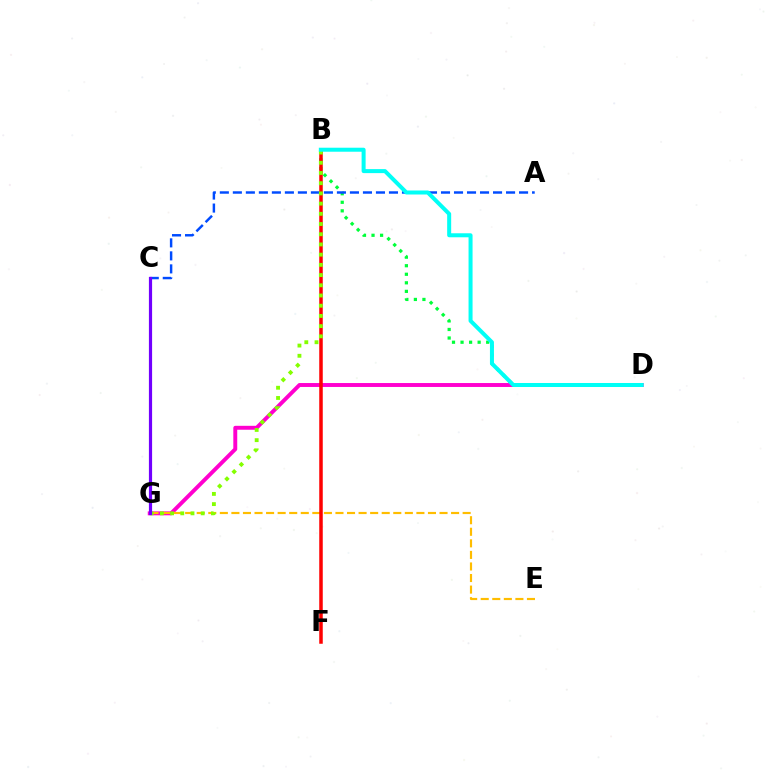{('B', 'D'): [{'color': '#00ff39', 'line_style': 'dotted', 'thickness': 2.32}, {'color': '#00fff6', 'line_style': 'solid', 'thickness': 2.89}], ('D', 'G'): [{'color': '#ff00cf', 'line_style': 'solid', 'thickness': 2.82}], ('A', 'C'): [{'color': '#004bff', 'line_style': 'dashed', 'thickness': 1.77}], ('E', 'G'): [{'color': '#ffbd00', 'line_style': 'dashed', 'thickness': 1.57}], ('B', 'F'): [{'color': '#ff0000', 'line_style': 'solid', 'thickness': 2.52}], ('B', 'G'): [{'color': '#84ff00', 'line_style': 'dotted', 'thickness': 2.77}], ('C', 'G'): [{'color': '#7200ff', 'line_style': 'solid', 'thickness': 2.29}]}